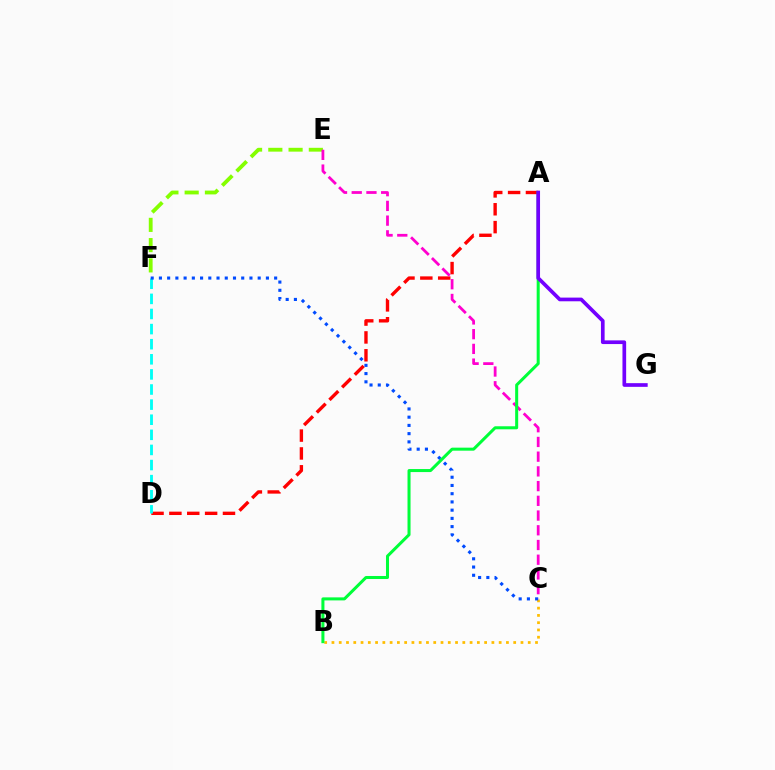{('A', 'D'): [{'color': '#ff0000', 'line_style': 'dashed', 'thickness': 2.43}], ('B', 'C'): [{'color': '#ffbd00', 'line_style': 'dotted', 'thickness': 1.98}], ('E', 'F'): [{'color': '#84ff00', 'line_style': 'dashed', 'thickness': 2.75}], ('D', 'F'): [{'color': '#00fff6', 'line_style': 'dashed', 'thickness': 2.05}], ('C', 'F'): [{'color': '#004bff', 'line_style': 'dotted', 'thickness': 2.24}], ('C', 'E'): [{'color': '#ff00cf', 'line_style': 'dashed', 'thickness': 2.0}], ('A', 'B'): [{'color': '#00ff39', 'line_style': 'solid', 'thickness': 2.18}], ('A', 'G'): [{'color': '#7200ff', 'line_style': 'solid', 'thickness': 2.65}]}